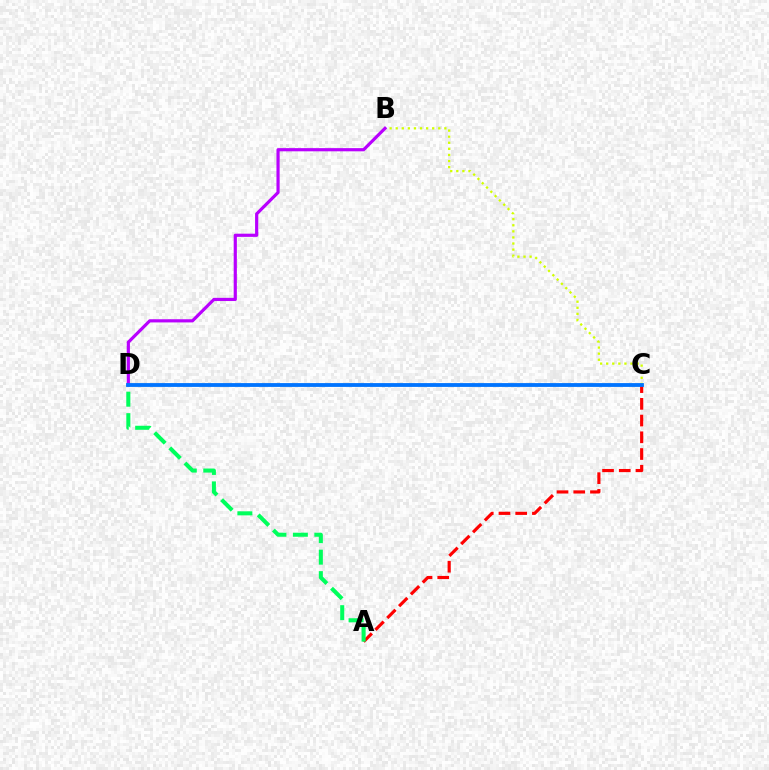{('B', 'C'): [{'color': '#d1ff00', 'line_style': 'dotted', 'thickness': 1.65}], ('A', 'C'): [{'color': '#ff0000', 'line_style': 'dashed', 'thickness': 2.27}], ('A', 'D'): [{'color': '#00ff5c', 'line_style': 'dashed', 'thickness': 2.91}], ('B', 'D'): [{'color': '#b900ff', 'line_style': 'solid', 'thickness': 2.29}], ('C', 'D'): [{'color': '#0074ff', 'line_style': 'solid', 'thickness': 2.74}]}